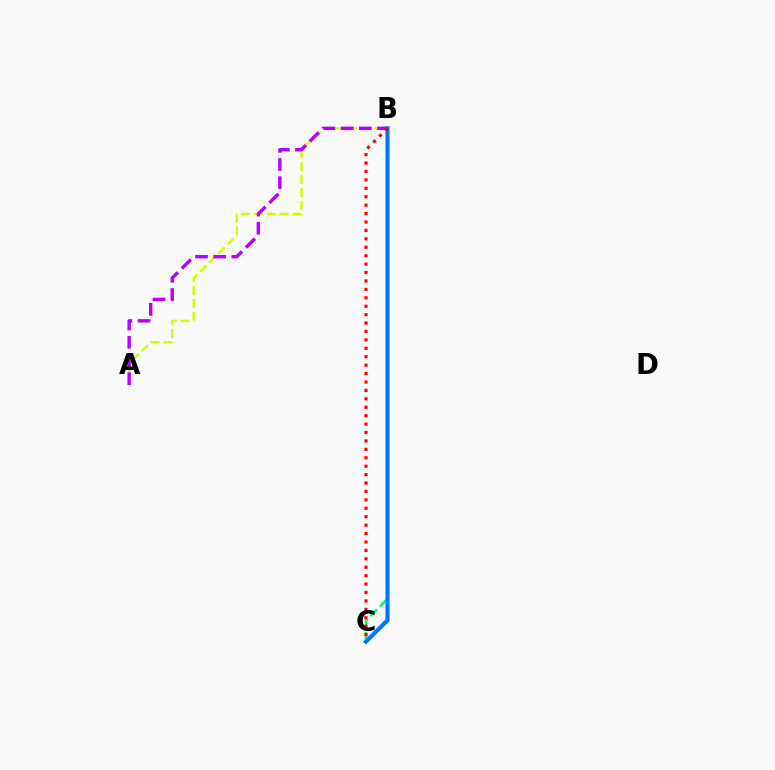{('B', 'C'): [{'color': '#00ff5c', 'line_style': 'dashed', 'thickness': 1.86}, {'color': '#0074ff', 'line_style': 'solid', 'thickness': 2.94}, {'color': '#ff0000', 'line_style': 'dotted', 'thickness': 2.29}], ('A', 'B'): [{'color': '#d1ff00', 'line_style': 'dashed', 'thickness': 1.75}, {'color': '#b900ff', 'line_style': 'dashed', 'thickness': 2.47}]}